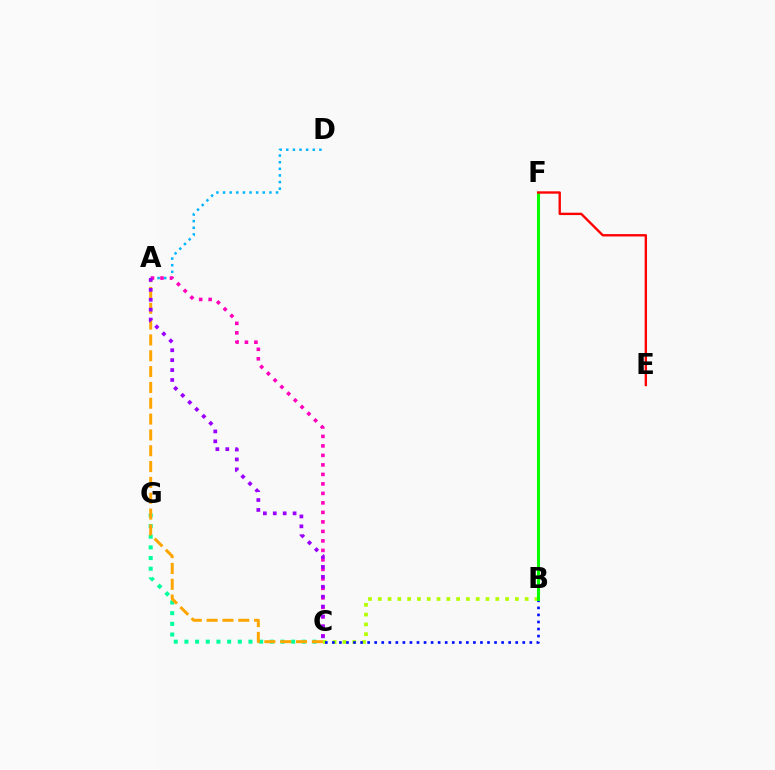{('B', 'C'): [{'color': '#b3ff00', 'line_style': 'dotted', 'thickness': 2.66}, {'color': '#0010ff', 'line_style': 'dotted', 'thickness': 1.92}], ('C', 'G'): [{'color': '#00ff9d', 'line_style': 'dotted', 'thickness': 2.9}], ('B', 'F'): [{'color': '#08ff00', 'line_style': 'solid', 'thickness': 2.21}], ('A', 'C'): [{'color': '#ffa500', 'line_style': 'dashed', 'thickness': 2.15}, {'color': '#ff00bd', 'line_style': 'dotted', 'thickness': 2.58}, {'color': '#9b00ff', 'line_style': 'dotted', 'thickness': 2.69}], ('A', 'D'): [{'color': '#00b5ff', 'line_style': 'dotted', 'thickness': 1.8}], ('E', 'F'): [{'color': '#ff0000', 'line_style': 'solid', 'thickness': 1.7}]}